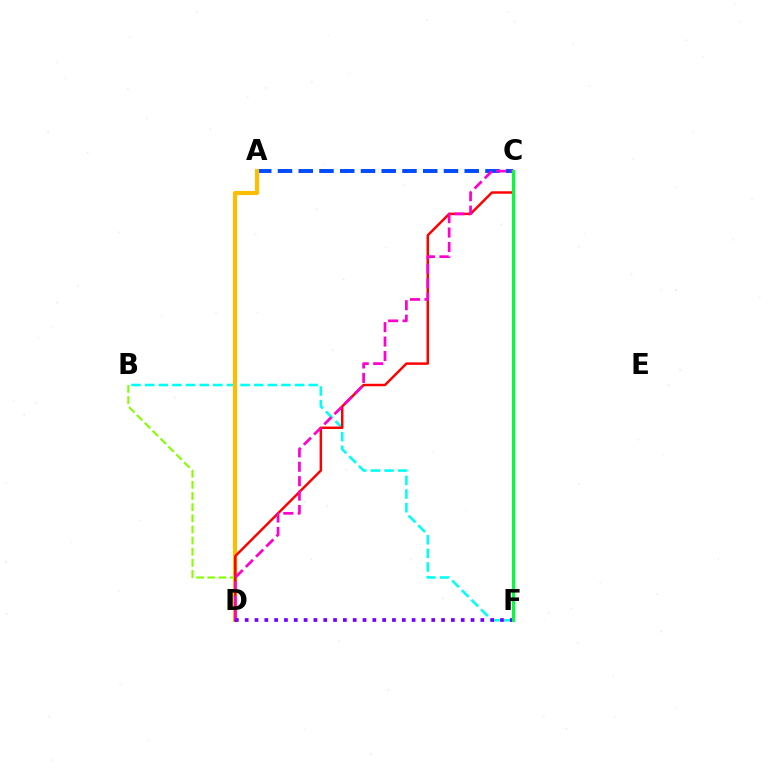{('B', 'F'): [{'color': '#00fff6', 'line_style': 'dashed', 'thickness': 1.85}], ('A', 'C'): [{'color': '#004bff', 'line_style': 'dashed', 'thickness': 2.82}], ('A', 'D'): [{'color': '#ffbd00', 'line_style': 'solid', 'thickness': 2.98}], ('B', 'D'): [{'color': '#84ff00', 'line_style': 'dashed', 'thickness': 1.51}], ('C', 'D'): [{'color': '#ff0000', 'line_style': 'solid', 'thickness': 1.77}, {'color': '#ff00cf', 'line_style': 'dashed', 'thickness': 1.96}], ('D', 'F'): [{'color': '#7200ff', 'line_style': 'dotted', 'thickness': 2.67}], ('C', 'F'): [{'color': '#00ff39', 'line_style': 'solid', 'thickness': 2.22}]}